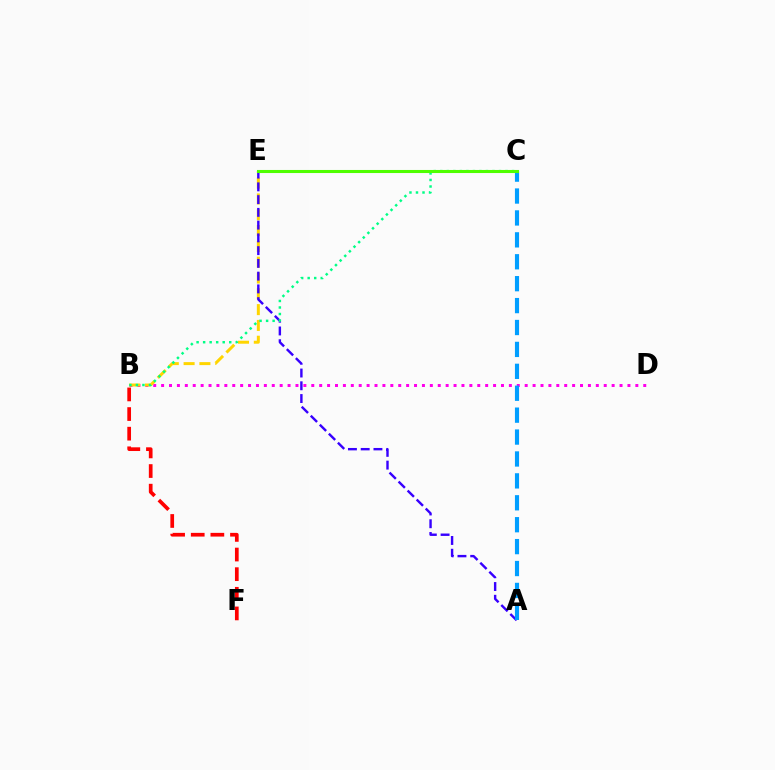{('B', 'D'): [{'color': '#ff00ed', 'line_style': 'dotted', 'thickness': 2.15}], ('B', 'E'): [{'color': '#ffd500', 'line_style': 'dashed', 'thickness': 2.15}], ('A', 'E'): [{'color': '#3700ff', 'line_style': 'dashed', 'thickness': 1.73}], ('A', 'C'): [{'color': '#009eff', 'line_style': 'dashed', 'thickness': 2.98}], ('B', 'F'): [{'color': '#ff0000', 'line_style': 'dashed', 'thickness': 2.67}], ('B', 'C'): [{'color': '#00ff86', 'line_style': 'dotted', 'thickness': 1.77}], ('C', 'E'): [{'color': '#4fff00', 'line_style': 'solid', 'thickness': 2.21}]}